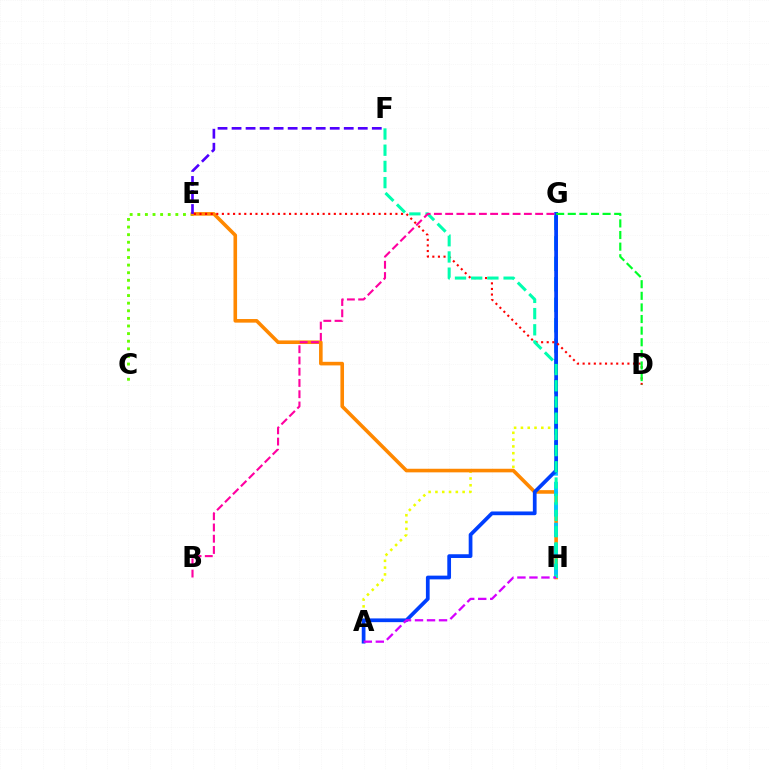{('C', 'E'): [{'color': '#66ff00', 'line_style': 'dotted', 'thickness': 2.07}], ('A', 'G'): [{'color': '#eeff00', 'line_style': 'dotted', 'thickness': 1.85}, {'color': '#003fff', 'line_style': 'solid', 'thickness': 2.69}], ('E', 'H'): [{'color': '#ff8800', 'line_style': 'solid', 'thickness': 2.59}], ('G', 'H'): [{'color': '#00c7ff', 'line_style': 'dashed', 'thickness': 2.78}], ('E', 'F'): [{'color': '#4f00ff', 'line_style': 'dashed', 'thickness': 1.91}], ('D', 'E'): [{'color': '#ff0000', 'line_style': 'dotted', 'thickness': 1.52}], ('F', 'H'): [{'color': '#00ffaf', 'line_style': 'dashed', 'thickness': 2.2}], ('B', 'G'): [{'color': '#ff00a0', 'line_style': 'dashed', 'thickness': 1.53}], ('D', 'G'): [{'color': '#00ff27', 'line_style': 'dashed', 'thickness': 1.58}], ('A', 'H'): [{'color': '#d600ff', 'line_style': 'dashed', 'thickness': 1.63}]}